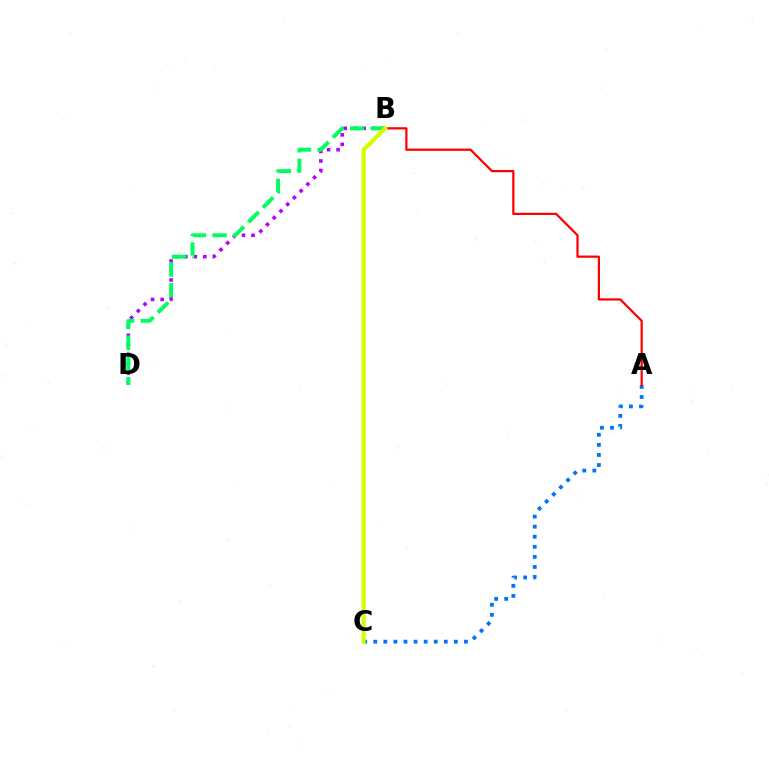{('B', 'D'): [{'color': '#b900ff', 'line_style': 'dotted', 'thickness': 2.58}, {'color': '#00ff5c', 'line_style': 'dashed', 'thickness': 2.81}], ('A', 'C'): [{'color': '#0074ff', 'line_style': 'dotted', 'thickness': 2.74}], ('A', 'B'): [{'color': '#ff0000', 'line_style': 'solid', 'thickness': 1.61}], ('B', 'C'): [{'color': '#d1ff00', 'line_style': 'solid', 'thickness': 2.98}]}